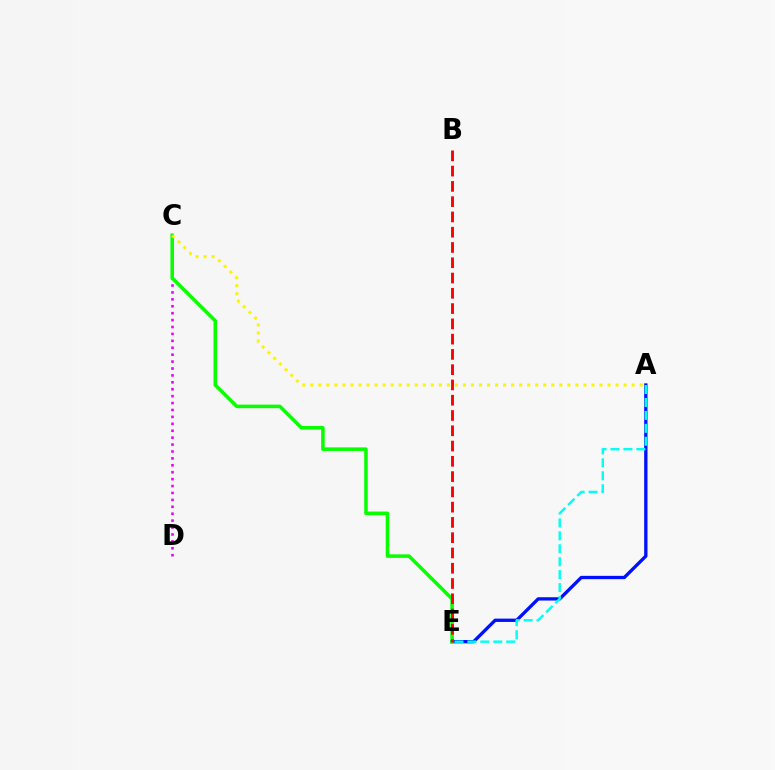{('C', 'D'): [{'color': '#ee00ff', 'line_style': 'dotted', 'thickness': 1.88}], ('A', 'E'): [{'color': '#0010ff', 'line_style': 'solid', 'thickness': 2.39}, {'color': '#00fff6', 'line_style': 'dashed', 'thickness': 1.76}], ('C', 'E'): [{'color': '#08ff00', 'line_style': 'solid', 'thickness': 2.55}], ('A', 'C'): [{'color': '#fcf500', 'line_style': 'dotted', 'thickness': 2.18}], ('B', 'E'): [{'color': '#ff0000', 'line_style': 'dashed', 'thickness': 2.07}]}